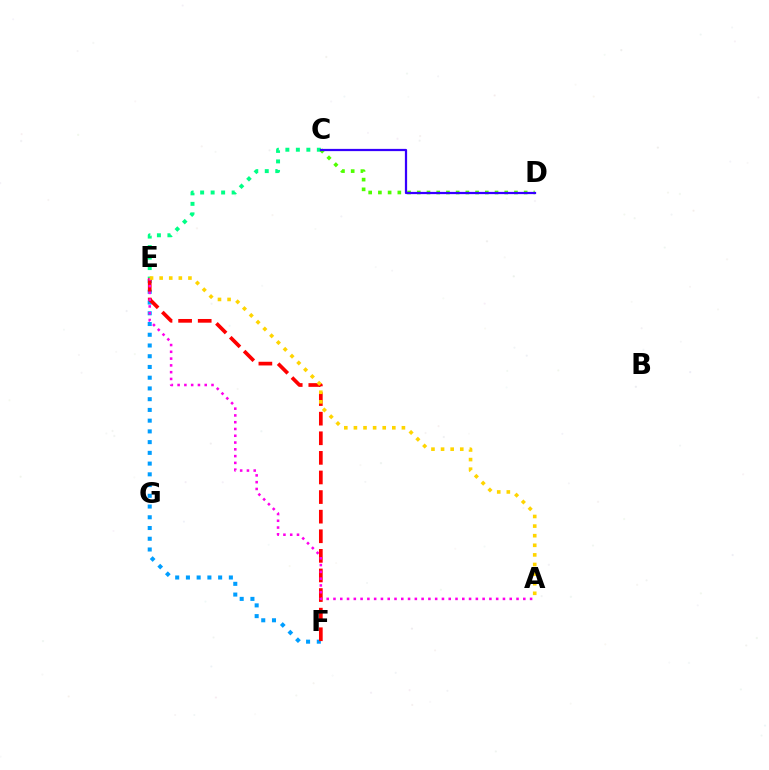{('E', 'F'): [{'color': '#009eff', 'line_style': 'dotted', 'thickness': 2.92}, {'color': '#ff0000', 'line_style': 'dashed', 'thickness': 2.66}], ('C', 'E'): [{'color': '#00ff86', 'line_style': 'dotted', 'thickness': 2.85}], ('A', 'E'): [{'color': '#ff00ed', 'line_style': 'dotted', 'thickness': 1.84}, {'color': '#ffd500', 'line_style': 'dotted', 'thickness': 2.61}], ('C', 'D'): [{'color': '#4fff00', 'line_style': 'dotted', 'thickness': 2.64}, {'color': '#3700ff', 'line_style': 'solid', 'thickness': 1.61}]}